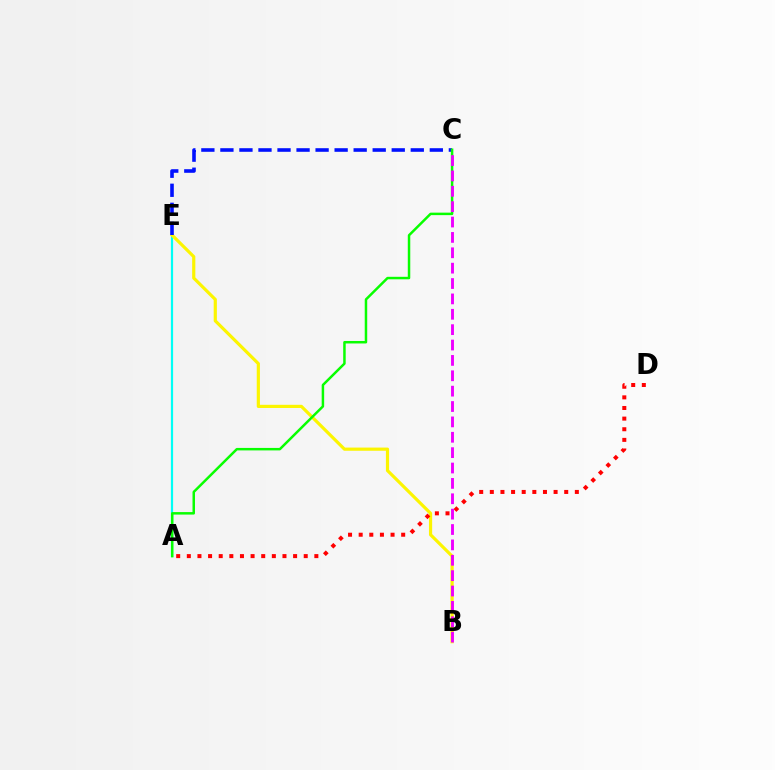{('A', 'E'): [{'color': '#00fff6', 'line_style': 'solid', 'thickness': 1.59}], ('B', 'E'): [{'color': '#fcf500', 'line_style': 'solid', 'thickness': 2.29}], ('C', 'E'): [{'color': '#0010ff', 'line_style': 'dashed', 'thickness': 2.59}], ('A', 'D'): [{'color': '#ff0000', 'line_style': 'dotted', 'thickness': 2.89}], ('A', 'C'): [{'color': '#08ff00', 'line_style': 'solid', 'thickness': 1.79}], ('B', 'C'): [{'color': '#ee00ff', 'line_style': 'dashed', 'thickness': 2.09}]}